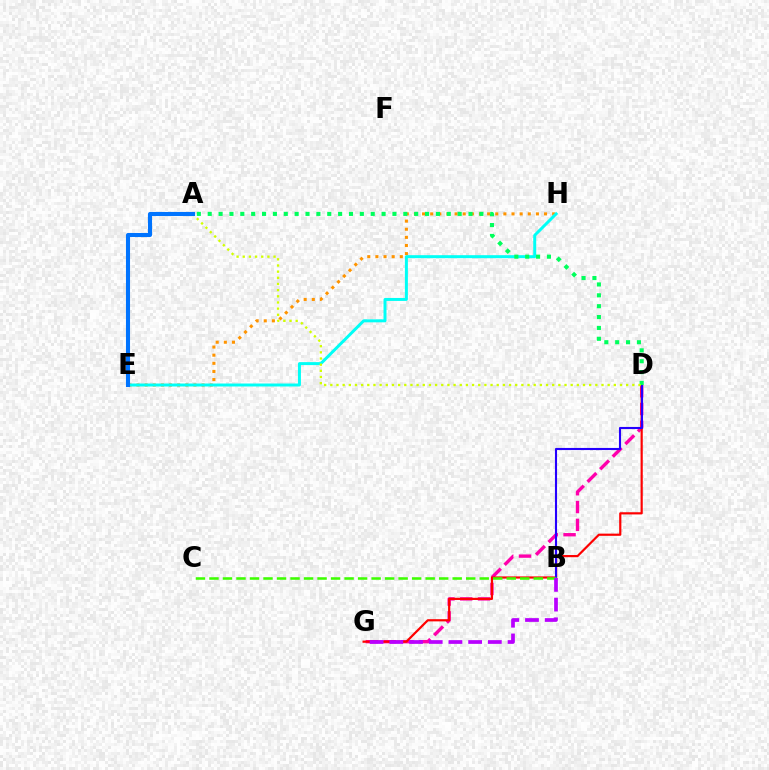{('E', 'H'): [{'color': '#ff9400', 'line_style': 'dotted', 'thickness': 2.21}, {'color': '#00fff6', 'line_style': 'solid', 'thickness': 2.14}], ('D', 'G'): [{'color': '#ff00ac', 'line_style': 'dashed', 'thickness': 2.42}, {'color': '#ff0000', 'line_style': 'solid', 'thickness': 1.58}], ('B', 'D'): [{'color': '#2500ff', 'line_style': 'solid', 'thickness': 1.52}], ('B', 'C'): [{'color': '#3dff00', 'line_style': 'dashed', 'thickness': 1.84}], ('B', 'G'): [{'color': '#b900ff', 'line_style': 'dashed', 'thickness': 2.68}], ('A', 'D'): [{'color': '#00ff5c', 'line_style': 'dotted', 'thickness': 2.95}, {'color': '#d1ff00', 'line_style': 'dotted', 'thickness': 1.67}], ('A', 'E'): [{'color': '#0074ff', 'line_style': 'solid', 'thickness': 2.93}]}